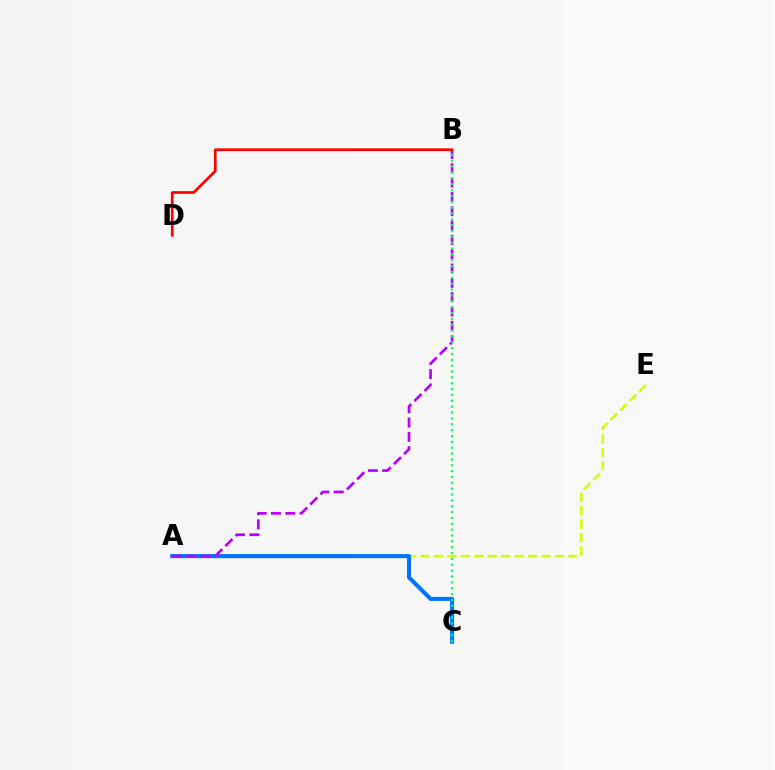{('A', 'E'): [{'color': '#d1ff00', 'line_style': 'dashed', 'thickness': 1.83}], ('A', 'C'): [{'color': '#0074ff', 'line_style': 'solid', 'thickness': 2.92}], ('A', 'B'): [{'color': '#b900ff', 'line_style': 'dashed', 'thickness': 1.95}], ('B', 'D'): [{'color': '#ff0000', 'line_style': 'solid', 'thickness': 1.94}], ('B', 'C'): [{'color': '#00ff5c', 'line_style': 'dotted', 'thickness': 1.59}]}